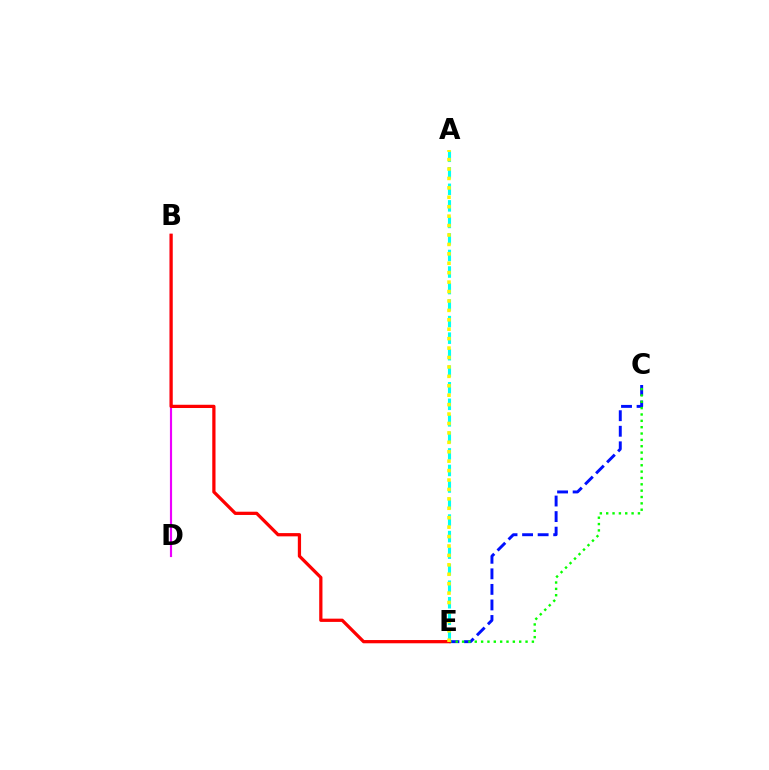{('C', 'E'): [{'color': '#0010ff', 'line_style': 'dashed', 'thickness': 2.11}, {'color': '#08ff00', 'line_style': 'dotted', 'thickness': 1.72}], ('B', 'D'): [{'color': '#ee00ff', 'line_style': 'solid', 'thickness': 1.55}], ('A', 'E'): [{'color': '#00fff6', 'line_style': 'dashed', 'thickness': 2.25}, {'color': '#fcf500', 'line_style': 'dotted', 'thickness': 2.56}], ('B', 'E'): [{'color': '#ff0000', 'line_style': 'solid', 'thickness': 2.34}]}